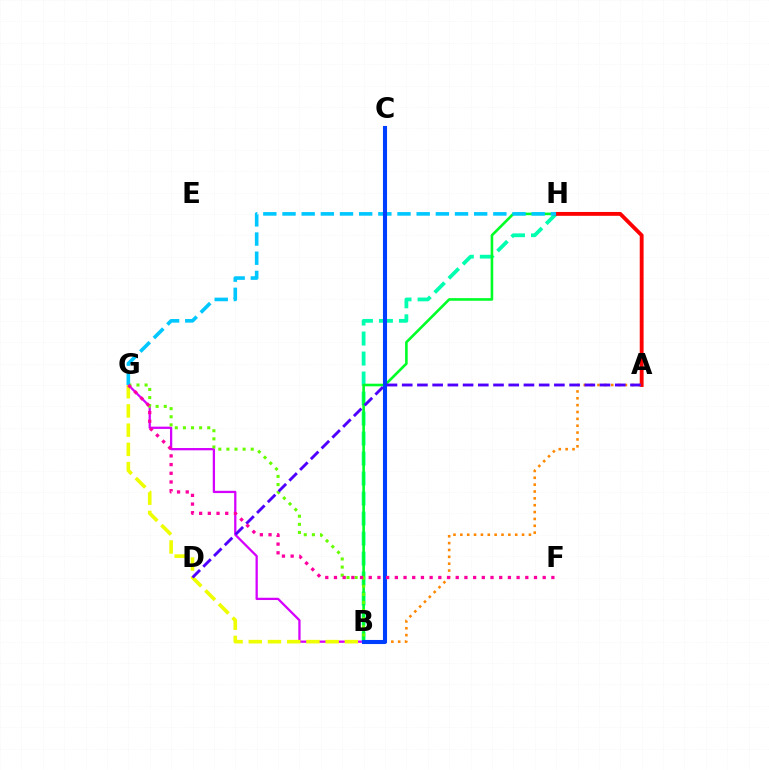{('B', 'G'): [{'color': '#d600ff', 'line_style': 'solid', 'thickness': 1.64}, {'color': '#66ff00', 'line_style': 'dotted', 'thickness': 2.2}, {'color': '#eeff00', 'line_style': 'dashed', 'thickness': 2.61}], ('B', 'H'): [{'color': '#00ffaf', 'line_style': 'dashed', 'thickness': 2.72}, {'color': '#00ff27', 'line_style': 'solid', 'thickness': 1.88}], ('A', 'H'): [{'color': '#ff0000', 'line_style': 'solid', 'thickness': 2.78}], ('G', 'H'): [{'color': '#00c7ff', 'line_style': 'dashed', 'thickness': 2.6}], ('A', 'B'): [{'color': '#ff8800', 'line_style': 'dotted', 'thickness': 1.86}], ('B', 'C'): [{'color': '#003fff', 'line_style': 'solid', 'thickness': 2.94}], ('A', 'D'): [{'color': '#4f00ff', 'line_style': 'dashed', 'thickness': 2.07}], ('F', 'G'): [{'color': '#ff00a0', 'line_style': 'dotted', 'thickness': 2.36}]}